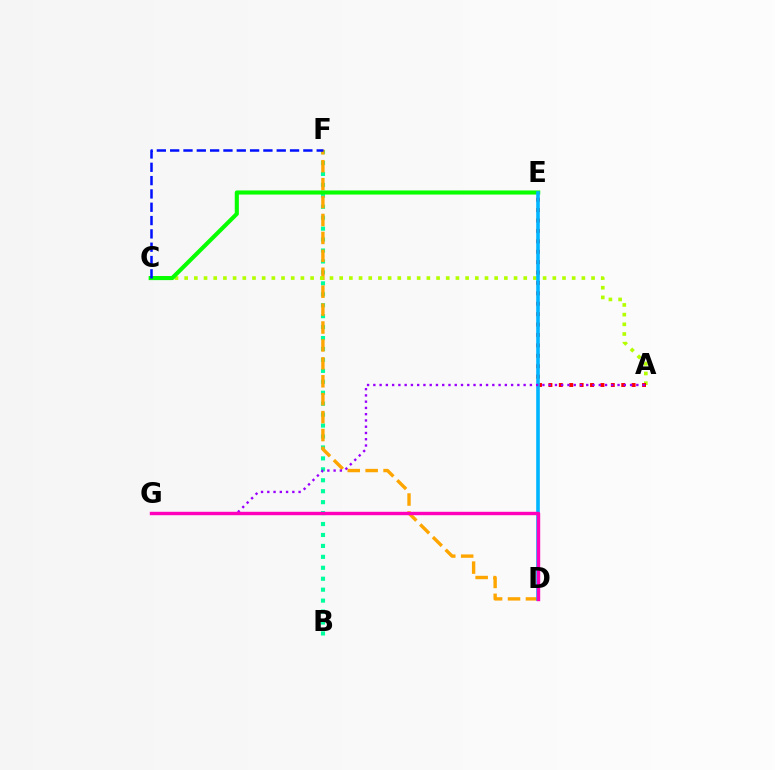{('B', 'F'): [{'color': '#00ff9d', 'line_style': 'dotted', 'thickness': 2.97}], ('D', 'F'): [{'color': '#ffa500', 'line_style': 'dashed', 'thickness': 2.43}], ('A', 'C'): [{'color': '#b3ff00', 'line_style': 'dotted', 'thickness': 2.63}], ('A', 'E'): [{'color': '#ff0000', 'line_style': 'dotted', 'thickness': 2.83}], ('C', 'E'): [{'color': '#08ff00', 'line_style': 'solid', 'thickness': 2.95}], ('D', 'E'): [{'color': '#00b5ff', 'line_style': 'solid', 'thickness': 2.6}], ('A', 'G'): [{'color': '#9b00ff', 'line_style': 'dotted', 'thickness': 1.7}], ('D', 'G'): [{'color': '#ff00bd', 'line_style': 'solid', 'thickness': 2.45}], ('C', 'F'): [{'color': '#0010ff', 'line_style': 'dashed', 'thickness': 1.81}]}